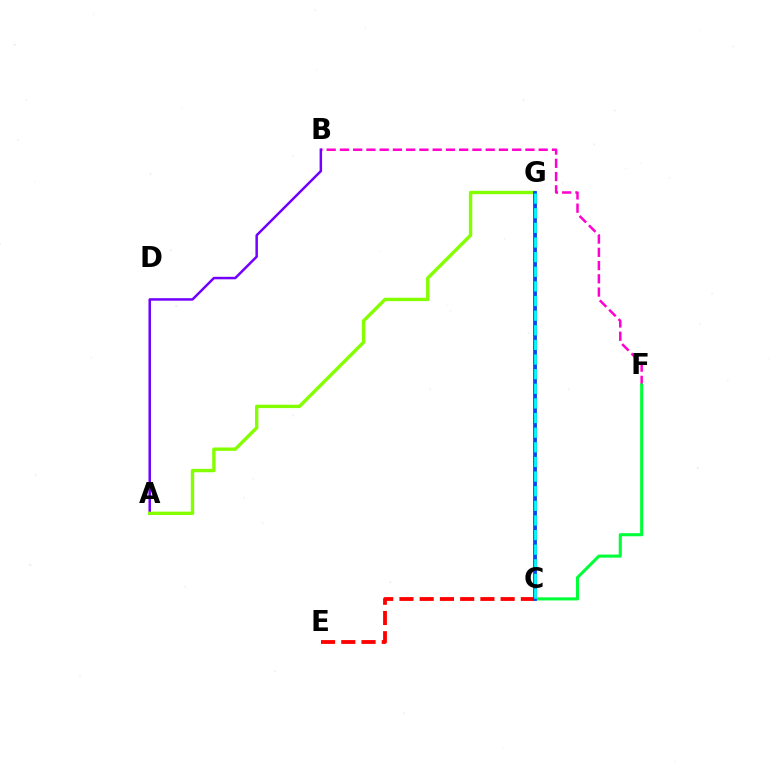{('B', 'F'): [{'color': '#ff00cf', 'line_style': 'dashed', 'thickness': 1.8}], ('C', 'F'): [{'color': '#00ff39', 'line_style': 'solid', 'thickness': 2.21}], ('C', 'E'): [{'color': '#ff0000', 'line_style': 'dashed', 'thickness': 2.75}], ('A', 'B'): [{'color': '#7200ff', 'line_style': 'solid', 'thickness': 1.8}], ('C', 'G'): [{'color': '#ffbd00', 'line_style': 'solid', 'thickness': 2.19}, {'color': '#004bff', 'line_style': 'solid', 'thickness': 2.71}, {'color': '#00fff6', 'line_style': 'dashed', 'thickness': 1.99}], ('A', 'G'): [{'color': '#84ff00', 'line_style': 'solid', 'thickness': 2.44}]}